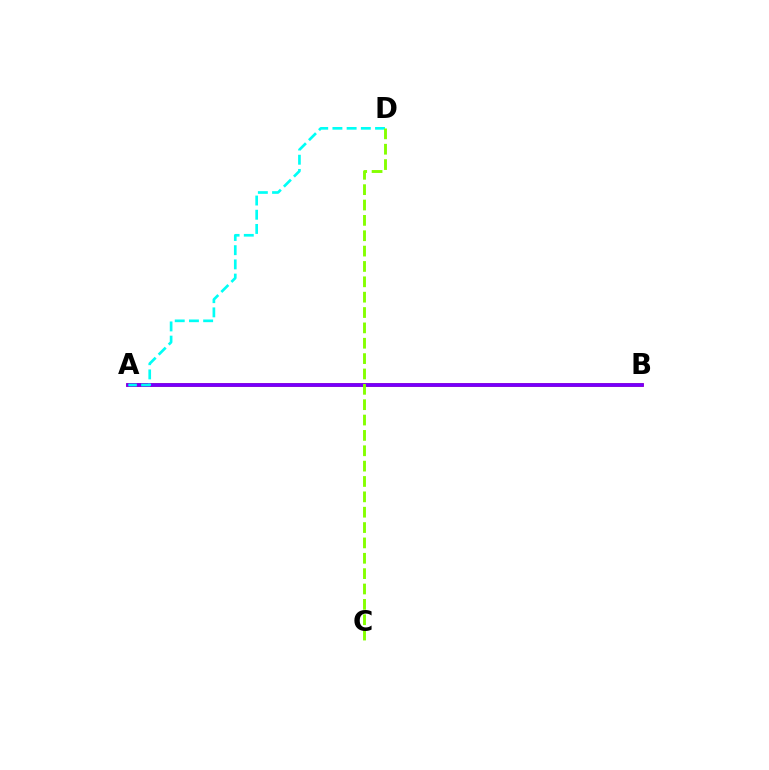{('A', 'B'): [{'color': '#ff0000', 'line_style': 'solid', 'thickness': 2.53}, {'color': '#7200ff', 'line_style': 'solid', 'thickness': 2.65}], ('A', 'D'): [{'color': '#00fff6', 'line_style': 'dashed', 'thickness': 1.93}], ('C', 'D'): [{'color': '#84ff00', 'line_style': 'dashed', 'thickness': 2.09}]}